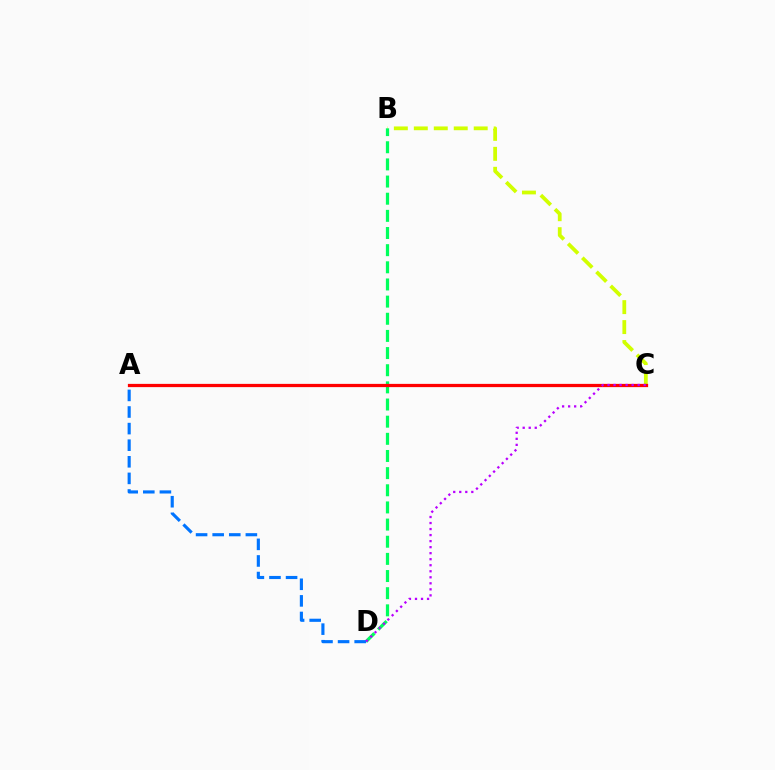{('B', 'C'): [{'color': '#d1ff00', 'line_style': 'dashed', 'thickness': 2.71}], ('B', 'D'): [{'color': '#00ff5c', 'line_style': 'dashed', 'thickness': 2.33}], ('A', 'C'): [{'color': '#ff0000', 'line_style': 'solid', 'thickness': 2.33}], ('A', 'D'): [{'color': '#0074ff', 'line_style': 'dashed', 'thickness': 2.25}], ('C', 'D'): [{'color': '#b900ff', 'line_style': 'dotted', 'thickness': 1.64}]}